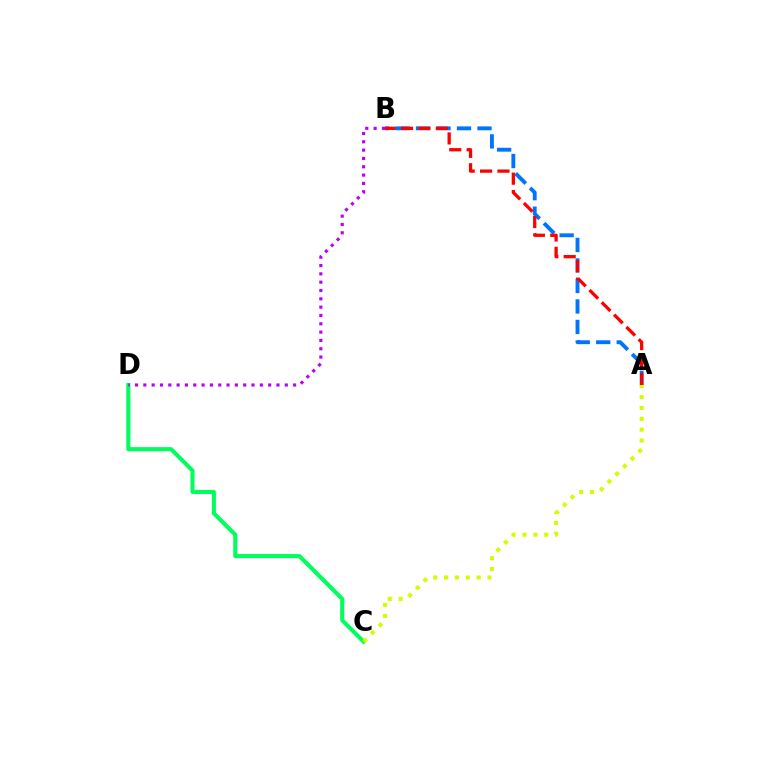{('C', 'D'): [{'color': '#00ff5c', 'line_style': 'solid', 'thickness': 2.94}], ('A', 'B'): [{'color': '#0074ff', 'line_style': 'dashed', 'thickness': 2.79}, {'color': '#ff0000', 'line_style': 'dashed', 'thickness': 2.36}], ('A', 'C'): [{'color': '#d1ff00', 'line_style': 'dotted', 'thickness': 2.95}], ('B', 'D'): [{'color': '#b900ff', 'line_style': 'dotted', 'thickness': 2.26}]}